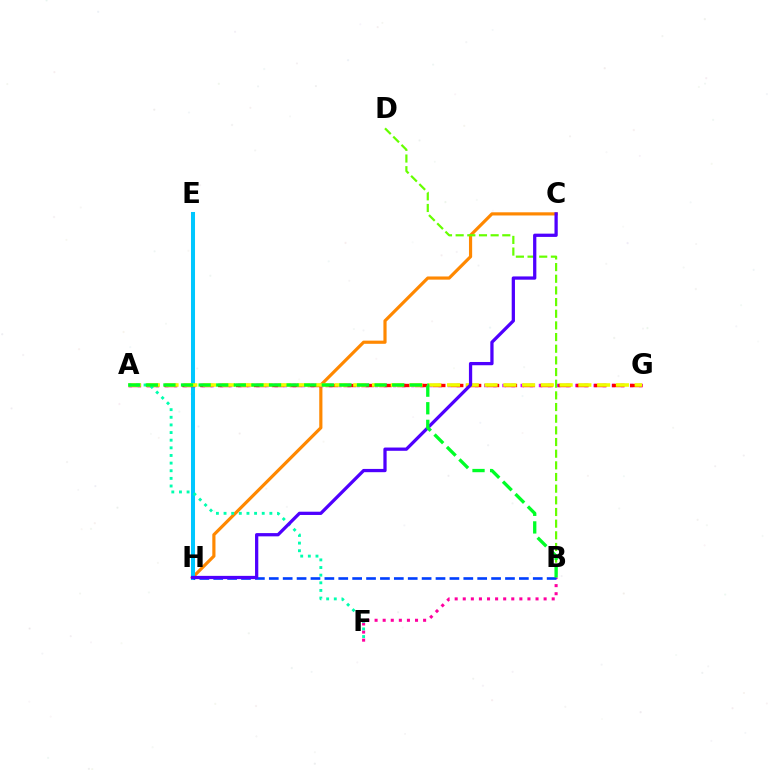{('C', 'H'): [{'color': '#ff8800', 'line_style': 'solid', 'thickness': 2.29}, {'color': '#4f00ff', 'line_style': 'solid', 'thickness': 2.35}], ('A', 'G'): [{'color': '#d600ff', 'line_style': 'dotted', 'thickness': 2.48}, {'color': '#ff0000', 'line_style': 'dashed', 'thickness': 2.43}, {'color': '#eeff00', 'line_style': 'dashed', 'thickness': 2.55}], ('B', 'F'): [{'color': '#ff00a0', 'line_style': 'dotted', 'thickness': 2.2}], ('E', 'H'): [{'color': '#00c7ff', 'line_style': 'solid', 'thickness': 2.9}], ('B', 'H'): [{'color': '#003fff', 'line_style': 'dashed', 'thickness': 1.89}], ('B', 'D'): [{'color': '#66ff00', 'line_style': 'dashed', 'thickness': 1.58}], ('A', 'F'): [{'color': '#00ffaf', 'line_style': 'dotted', 'thickness': 2.07}], ('A', 'B'): [{'color': '#00ff27', 'line_style': 'dashed', 'thickness': 2.39}]}